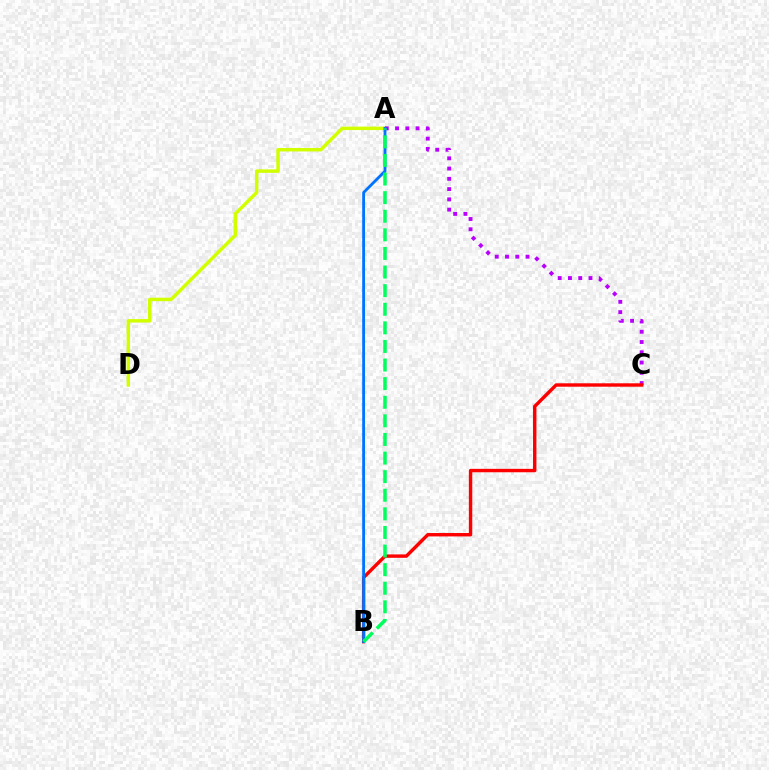{('A', 'D'): [{'color': '#d1ff00', 'line_style': 'solid', 'thickness': 2.5}], ('A', 'C'): [{'color': '#b900ff', 'line_style': 'dotted', 'thickness': 2.79}], ('B', 'C'): [{'color': '#ff0000', 'line_style': 'solid', 'thickness': 2.45}], ('A', 'B'): [{'color': '#0074ff', 'line_style': 'solid', 'thickness': 2.04}, {'color': '#00ff5c', 'line_style': 'dashed', 'thickness': 2.53}]}